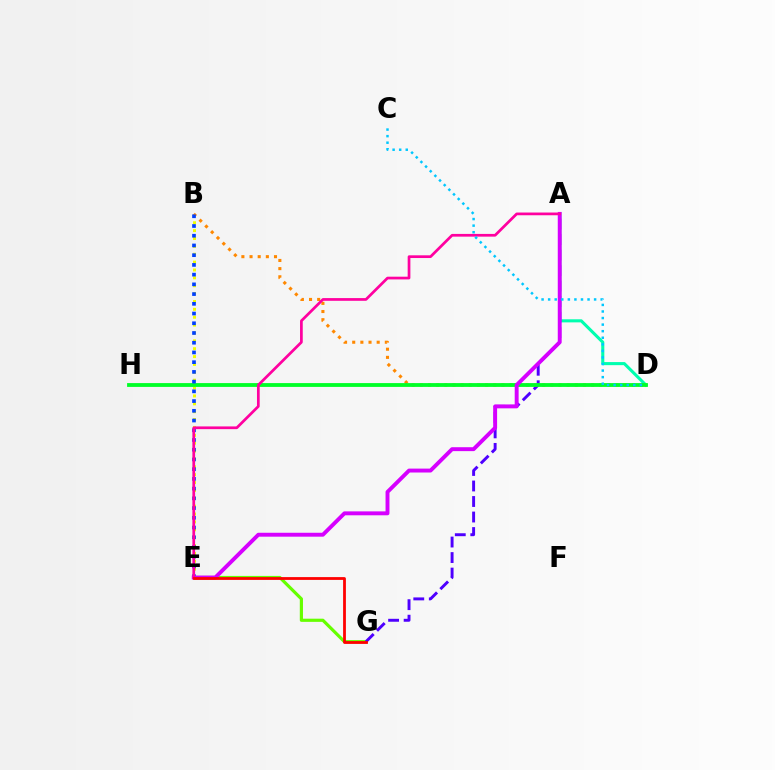{('A', 'D'): [{'color': '#00ffaf', 'line_style': 'solid', 'thickness': 2.22}], ('E', 'G'): [{'color': '#66ff00', 'line_style': 'solid', 'thickness': 2.28}, {'color': '#ff0000', 'line_style': 'solid', 'thickness': 2.01}], ('A', 'G'): [{'color': '#4f00ff', 'line_style': 'dashed', 'thickness': 2.11}], ('B', 'E'): [{'color': '#eeff00', 'line_style': 'dotted', 'thickness': 2.14}, {'color': '#003fff', 'line_style': 'dotted', 'thickness': 2.64}], ('B', 'D'): [{'color': '#ff8800', 'line_style': 'dotted', 'thickness': 2.22}], ('D', 'H'): [{'color': '#00ff27', 'line_style': 'solid', 'thickness': 2.75}], ('A', 'E'): [{'color': '#d600ff', 'line_style': 'solid', 'thickness': 2.82}, {'color': '#ff00a0', 'line_style': 'solid', 'thickness': 1.96}], ('C', 'D'): [{'color': '#00c7ff', 'line_style': 'dotted', 'thickness': 1.78}]}